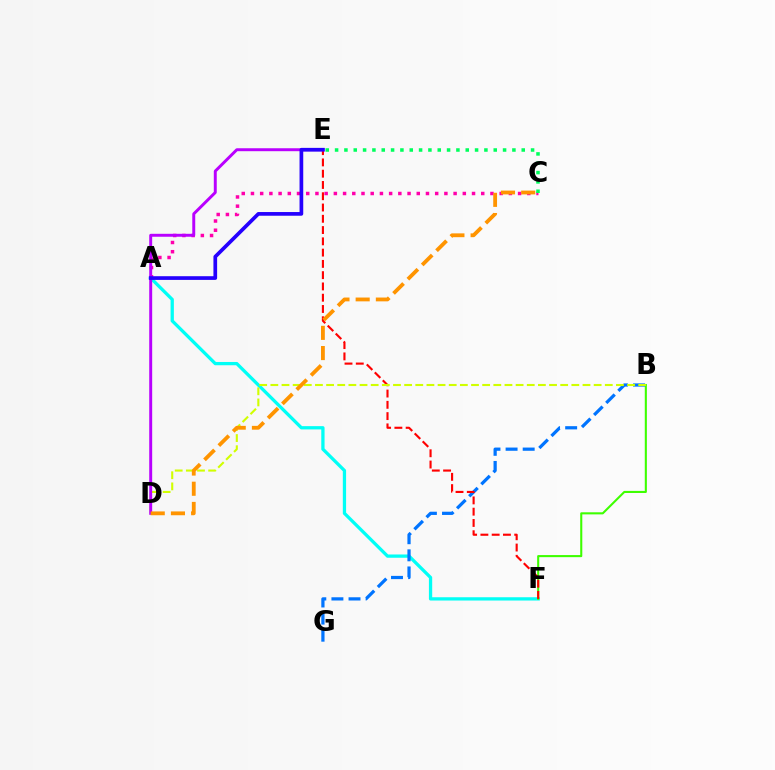{('A', 'C'): [{'color': '#ff00ac', 'line_style': 'dotted', 'thickness': 2.5}], ('C', 'E'): [{'color': '#00ff5c', 'line_style': 'dotted', 'thickness': 2.54}], ('A', 'F'): [{'color': '#00fff6', 'line_style': 'solid', 'thickness': 2.36}], ('B', 'F'): [{'color': '#3dff00', 'line_style': 'solid', 'thickness': 1.5}], ('B', 'G'): [{'color': '#0074ff', 'line_style': 'dashed', 'thickness': 2.32}], ('E', 'F'): [{'color': '#ff0000', 'line_style': 'dashed', 'thickness': 1.53}], ('B', 'D'): [{'color': '#d1ff00', 'line_style': 'dashed', 'thickness': 1.51}], ('D', 'E'): [{'color': '#b900ff', 'line_style': 'solid', 'thickness': 2.12}], ('A', 'E'): [{'color': '#2500ff', 'line_style': 'solid', 'thickness': 2.66}], ('C', 'D'): [{'color': '#ff9400', 'line_style': 'dashed', 'thickness': 2.74}]}